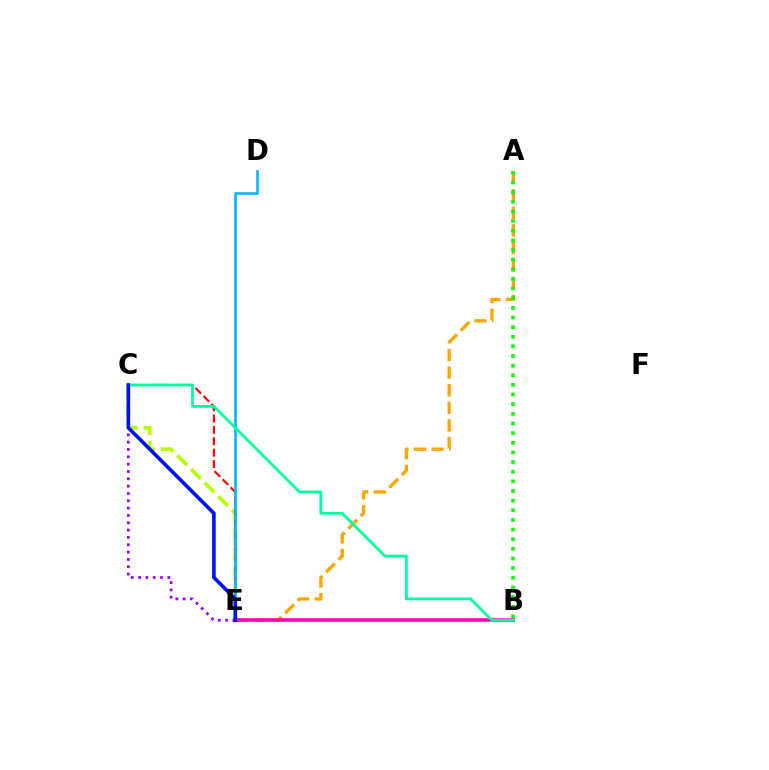{('C', 'E'): [{'color': '#b3ff00', 'line_style': 'dashed', 'thickness': 2.62}, {'color': '#ff0000', 'line_style': 'dashed', 'thickness': 1.55}, {'color': '#9b00ff', 'line_style': 'dotted', 'thickness': 1.99}, {'color': '#0010ff', 'line_style': 'solid', 'thickness': 2.6}], ('D', 'E'): [{'color': '#00b5ff', 'line_style': 'solid', 'thickness': 1.88}], ('A', 'E'): [{'color': '#ffa500', 'line_style': 'dashed', 'thickness': 2.39}], ('B', 'E'): [{'color': '#ff00bd', 'line_style': 'solid', 'thickness': 2.56}], ('B', 'C'): [{'color': '#00ff9d', 'line_style': 'solid', 'thickness': 2.0}], ('A', 'B'): [{'color': '#08ff00', 'line_style': 'dotted', 'thickness': 2.62}]}